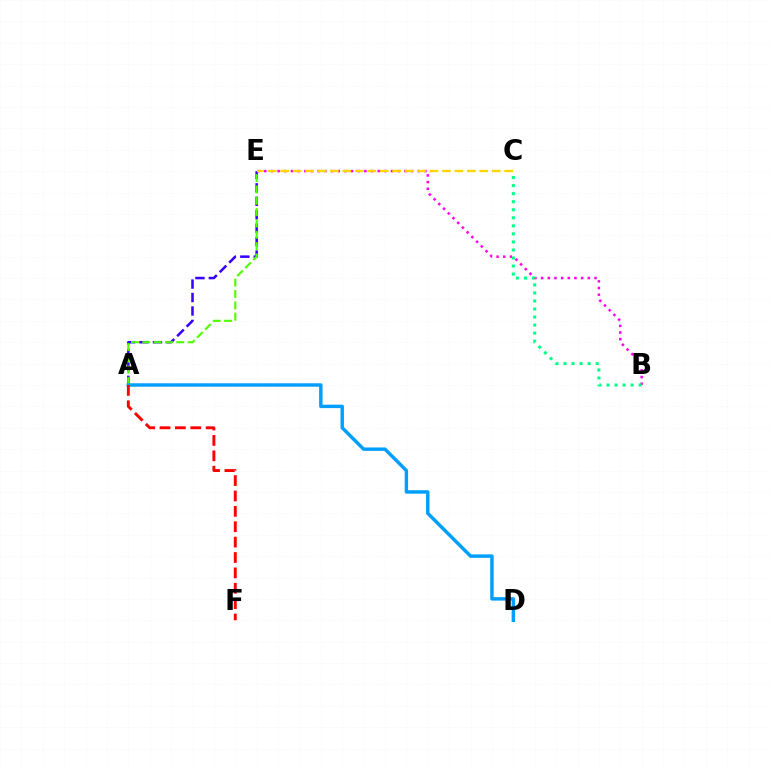{('A', 'E'): [{'color': '#3700ff', 'line_style': 'dashed', 'thickness': 1.83}, {'color': '#4fff00', 'line_style': 'dashed', 'thickness': 1.54}], ('A', 'D'): [{'color': '#009eff', 'line_style': 'solid', 'thickness': 2.47}], ('B', 'E'): [{'color': '#ff00ed', 'line_style': 'dotted', 'thickness': 1.81}], ('B', 'C'): [{'color': '#00ff86', 'line_style': 'dotted', 'thickness': 2.19}], ('C', 'E'): [{'color': '#ffd500', 'line_style': 'dashed', 'thickness': 1.69}], ('A', 'F'): [{'color': '#ff0000', 'line_style': 'dashed', 'thickness': 2.09}]}